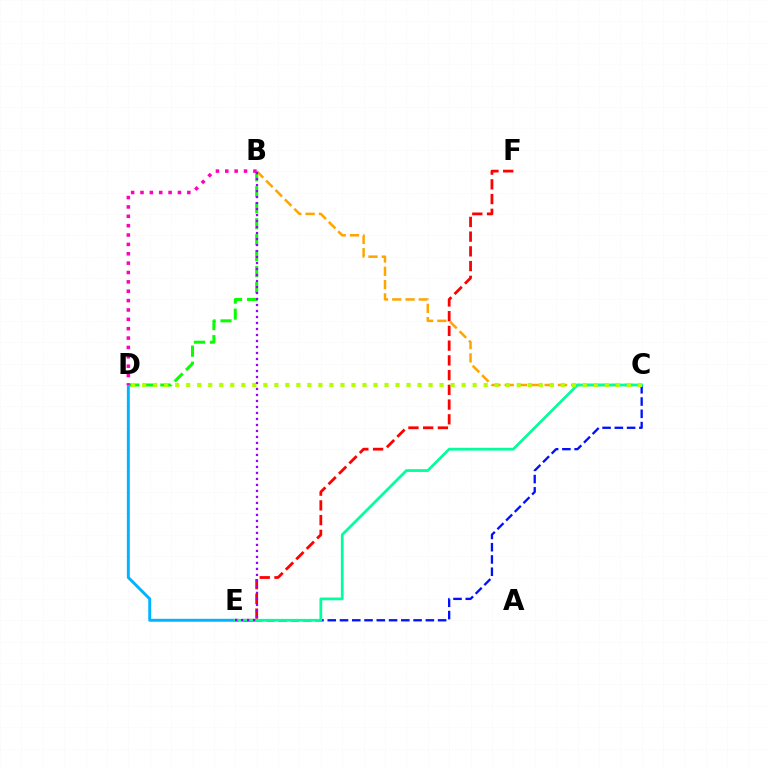{('B', 'D'): [{'color': '#08ff00', 'line_style': 'dashed', 'thickness': 2.17}, {'color': '#ff00bd', 'line_style': 'dotted', 'thickness': 2.54}], ('E', 'F'): [{'color': '#ff0000', 'line_style': 'dashed', 'thickness': 2.0}], ('C', 'E'): [{'color': '#0010ff', 'line_style': 'dashed', 'thickness': 1.67}, {'color': '#00ff9d', 'line_style': 'solid', 'thickness': 1.98}], ('B', 'C'): [{'color': '#ffa500', 'line_style': 'dashed', 'thickness': 1.81}], ('D', 'E'): [{'color': '#00b5ff', 'line_style': 'solid', 'thickness': 2.12}], ('C', 'D'): [{'color': '#b3ff00', 'line_style': 'dotted', 'thickness': 2.99}], ('B', 'E'): [{'color': '#9b00ff', 'line_style': 'dotted', 'thickness': 1.63}]}